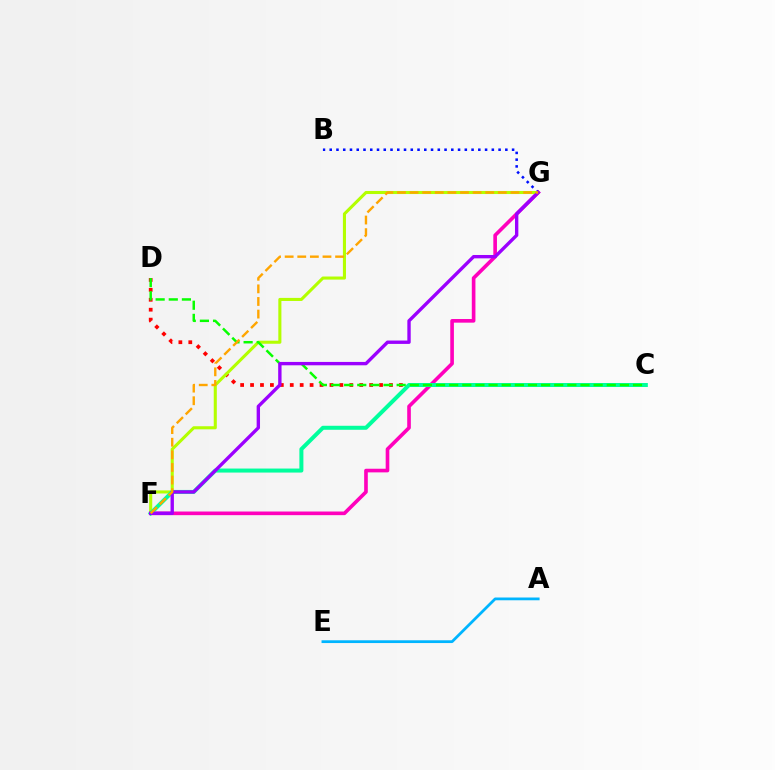{('F', 'G'): [{'color': '#ff00bd', 'line_style': 'solid', 'thickness': 2.62}, {'color': '#b3ff00', 'line_style': 'solid', 'thickness': 2.21}, {'color': '#9b00ff', 'line_style': 'solid', 'thickness': 2.42}, {'color': '#ffa500', 'line_style': 'dashed', 'thickness': 1.71}], ('C', 'D'): [{'color': '#ff0000', 'line_style': 'dotted', 'thickness': 2.7}, {'color': '#08ff00', 'line_style': 'dashed', 'thickness': 1.78}], ('B', 'G'): [{'color': '#0010ff', 'line_style': 'dotted', 'thickness': 1.84}], ('C', 'F'): [{'color': '#00ff9d', 'line_style': 'solid', 'thickness': 2.89}], ('A', 'E'): [{'color': '#00b5ff', 'line_style': 'solid', 'thickness': 1.99}]}